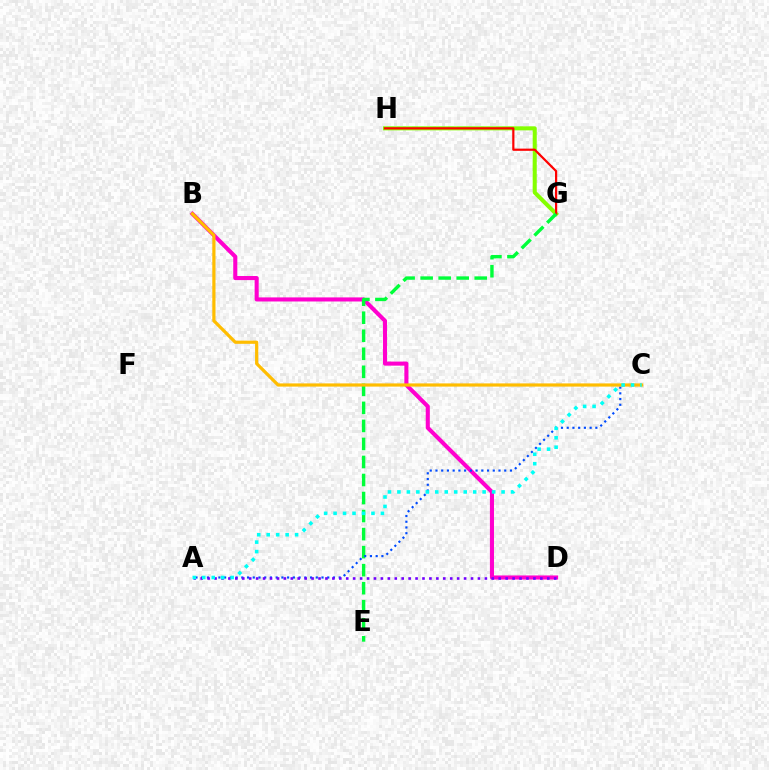{('B', 'D'): [{'color': '#ff00cf', 'line_style': 'solid', 'thickness': 2.93}], ('G', 'H'): [{'color': '#84ff00', 'line_style': 'solid', 'thickness': 2.91}, {'color': '#ff0000', 'line_style': 'solid', 'thickness': 1.59}], ('E', 'G'): [{'color': '#00ff39', 'line_style': 'dashed', 'thickness': 2.45}], ('A', 'C'): [{'color': '#004bff', 'line_style': 'dotted', 'thickness': 1.56}, {'color': '#00fff6', 'line_style': 'dotted', 'thickness': 2.57}], ('A', 'D'): [{'color': '#7200ff', 'line_style': 'dotted', 'thickness': 1.88}], ('B', 'C'): [{'color': '#ffbd00', 'line_style': 'solid', 'thickness': 2.3}]}